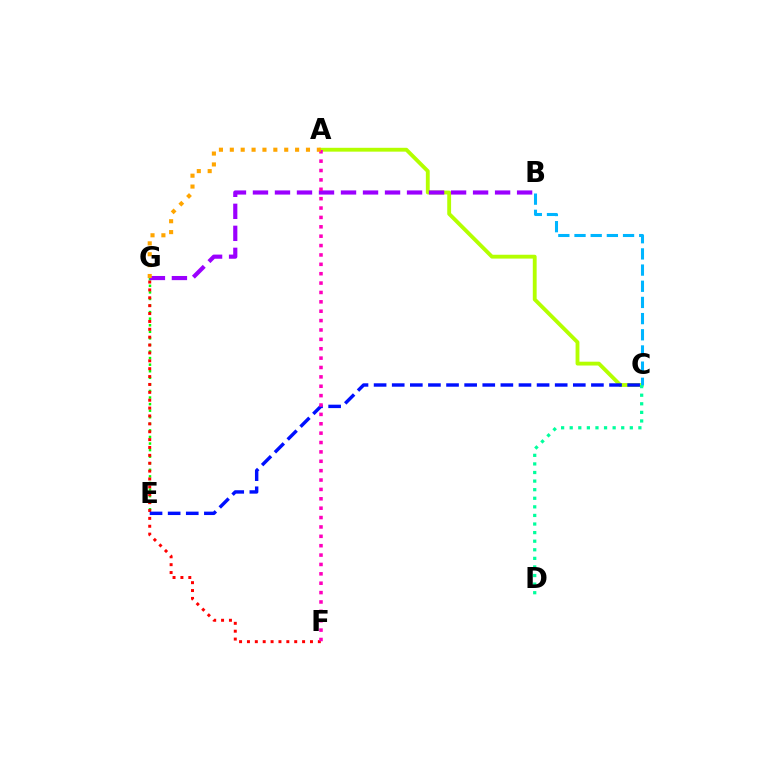{('A', 'C'): [{'color': '#b3ff00', 'line_style': 'solid', 'thickness': 2.77}], ('E', 'G'): [{'color': '#08ff00', 'line_style': 'dotted', 'thickness': 1.79}], ('F', 'G'): [{'color': '#ff0000', 'line_style': 'dotted', 'thickness': 2.14}], ('C', 'E'): [{'color': '#0010ff', 'line_style': 'dashed', 'thickness': 2.46}], ('B', 'G'): [{'color': '#9b00ff', 'line_style': 'dashed', 'thickness': 2.99}], ('A', 'F'): [{'color': '#ff00bd', 'line_style': 'dotted', 'thickness': 2.55}], ('A', 'G'): [{'color': '#ffa500', 'line_style': 'dotted', 'thickness': 2.96}], ('B', 'C'): [{'color': '#00b5ff', 'line_style': 'dashed', 'thickness': 2.2}], ('C', 'D'): [{'color': '#00ff9d', 'line_style': 'dotted', 'thickness': 2.33}]}